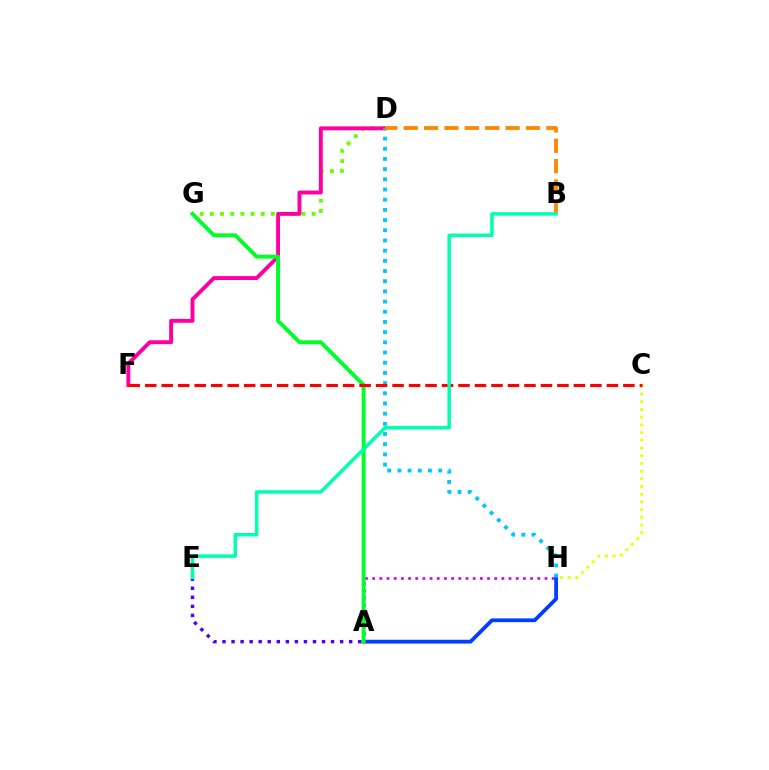{('D', 'G'): [{'color': '#66ff00', 'line_style': 'dotted', 'thickness': 2.77}], ('A', 'H'): [{'color': '#d600ff', 'line_style': 'dotted', 'thickness': 1.95}, {'color': '#003fff', 'line_style': 'solid', 'thickness': 2.74}], ('A', 'E'): [{'color': '#4f00ff', 'line_style': 'dotted', 'thickness': 2.46}], ('D', 'F'): [{'color': '#ff00a0', 'line_style': 'solid', 'thickness': 2.82}], ('C', 'H'): [{'color': '#eeff00', 'line_style': 'dotted', 'thickness': 2.09}], ('A', 'G'): [{'color': '#00ff27', 'line_style': 'solid', 'thickness': 2.81}], ('D', 'H'): [{'color': '#00c7ff', 'line_style': 'dotted', 'thickness': 2.77}], ('C', 'F'): [{'color': '#ff0000', 'line_style': 'dashed', 'thickness': 2.24}], ('B', 'D'): [{'color': '#ff8800', 'line_style': 'dashed', 'thickness': 2.77}], ('B', 'E'): [{'color': '#00ffaf', 'line_style': 'solid', 'thickness': 2.52}]}